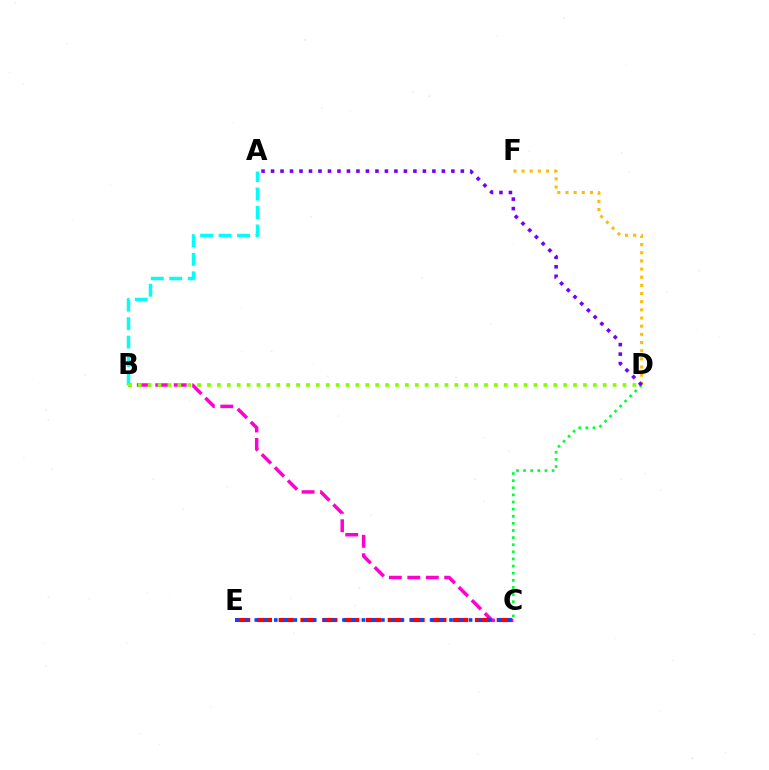{('A', 'B'): [{'color': '#00fff6', 'line_style': 'dashed', 'thickness': 2.51}], ('B', 'C'): [{'color': '#ff00cf', 'line_style': 'dashed', 'thickness': 2.51}], ('C', 'E'): [{'color': '#ff0000', 'line_style': 'dashed', 'thickness': 2.96}, {'color': '#004bff', 'line_style': 'dotted', 'thickness': 2.65}], ('C', 'D'): [{'color': '#00ff39', 'line_style': 'dotted', 'thickness': 1.93}], ('D', 'F'): [{'color': '#ffbd00', 'line_style': 'dotted', 'thickness': 2.22}], ('A', 'D'): [{'color': '#7200ff', 'line_style': 'dotted', 'thickness': 2.58}], ('B', 'D'): [{'color': '#84ff00', 'line_style': 'dotted', 'thickness': 2.69}]}